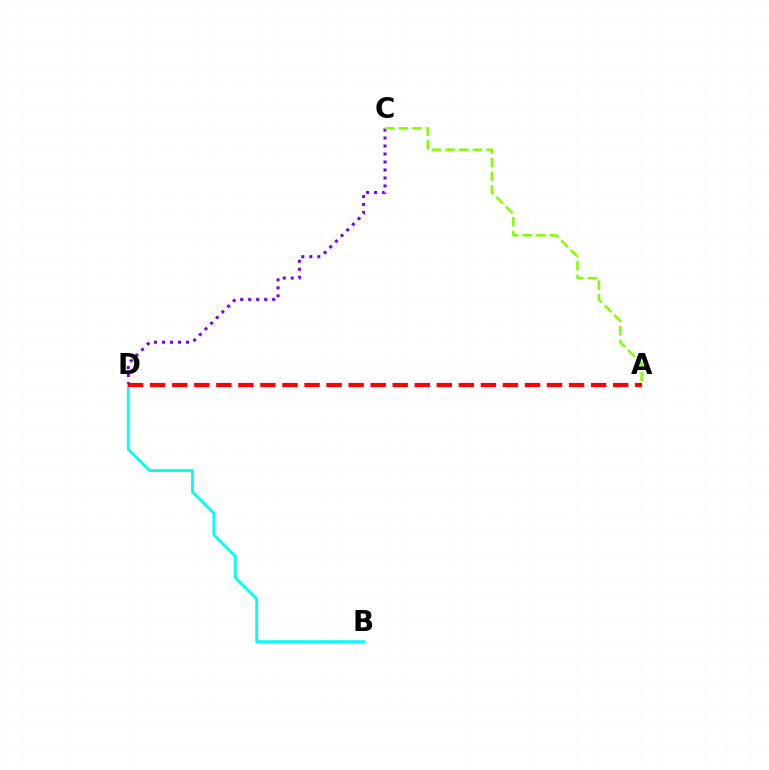{('C', 'D'): [{'color': '#7200ff', 'line_style': 'dotted', 'thickness': 2.17}], ('B', 'D'): [{'color': '#00fff6', 'line_style': 'solid', 'thickness': 2.06}], ('A', 'C'): [{'color': '#84ff00', 'line_style': 'dashed', 'thickness': 1.85}], ('A', 'D'): [{'color': '#ff0000', 'line_style': 'dashed', 'thickness': 2.99}]}